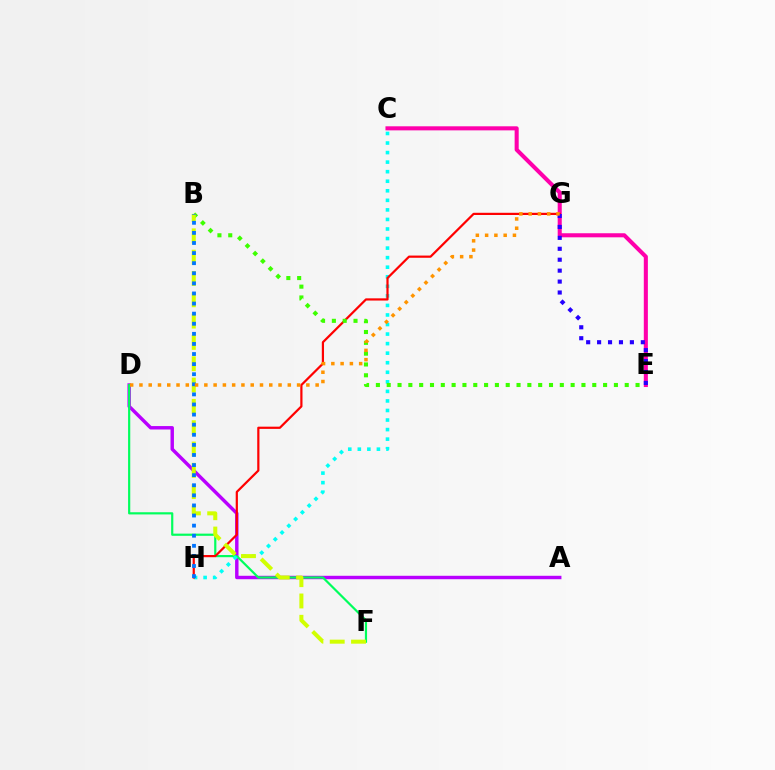{('A', 'D'): [{'color': '#b900ff', 'line_style': 'solid', 'thickness': 2.47}], ('C', 'E'): [{'color': '#ff00ac', 'line_style': 'solid', 'thickness': 2.93}], ('D', 'F'): [{'color': '#00ff5c', 'line_style': 'solid', 'thickness': 1.57}], ('C', 'H'): [{'color': '#00fff6', 'line_style': 'dotted', 'thickness': 2.6}], ('G', 'H'): [{'color': '#ff0000', 'line_style': 'solid', 'thickness': 1.59}], ('B', 'E'): [{'color': '#3dff00', 'line_style': 'dotted', 'thickness': 2.94}], ('B', 'F'): [{'color': '#d1ff00', 'line_style': 'dashed', 'thickness': 2.9}], ('E', 'G'): [{'color': '#2500ff', 'line_style': 'dotted', 'thickness': 2.97}], ('B', 'H'): [{'color': '#0074ff', 'line_style': 'dotted', 'thickness': 2.74}], ('D', 'G'): [{'color': '#ff9400', 'line_style': 'dotted', 'thickness': 2.52}]}